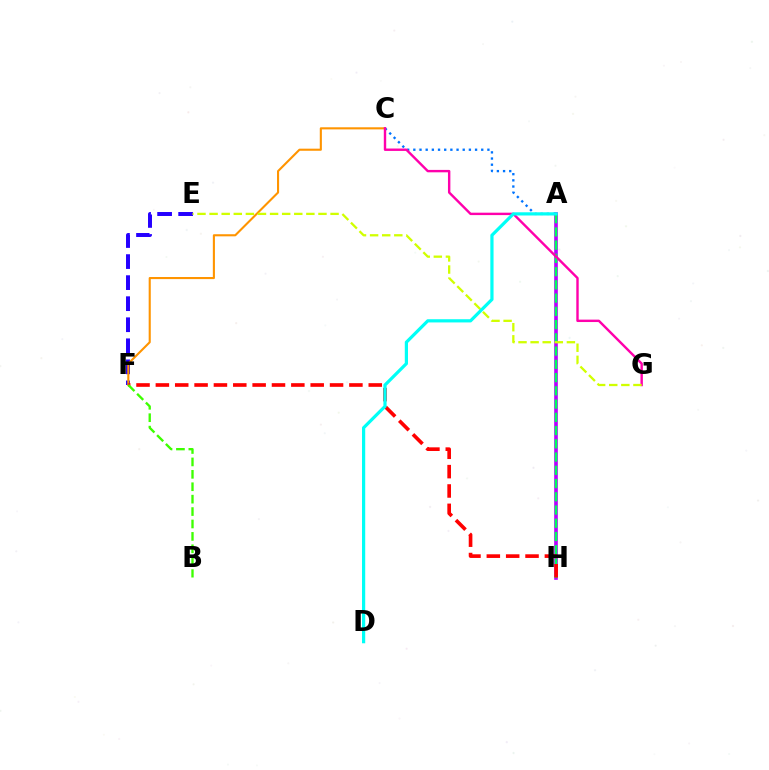{('A', 'H'): [{'color': '#b900ff', 'line_style': 'solid', 'thickness': 2.61}, {'color': '#00ff5c', 'line_style': 'dashed', 'thickness': 1.8}], ('E', 'F'): [{'color': '#2500ff', 'line_style': 'dashed', 'thickness': 2.86}], ('C', 'F'): [{'color': '#ff9400', 'line_style': 'solid', 'thickness': 1.51}], ('A', 'C'): [{'color': '#0074ff', 'line_style': 'dotted', 'thickness': 1.68}], ('F', 'H'): [{'color': '#ff0000', 'line_style': 'dashed', 'thickness': 2.63}], ('C', 'G'): [{'color': '#ff00ac', 'line_style': 'solid', 'thickness': 1.73}], ('B', 'F'): [{'color': '#3dff00', 'line_style': 'dashed', 'thickness': 1.69}], ('E', 'G'): [{'color': '#d1ff00', 'line_style': 'dashed', 'thickness': 1.64}], ('A', 'D'): [{'color': '#00fff6', 'line_style': 'solid', 'thickness': 2.31}]}